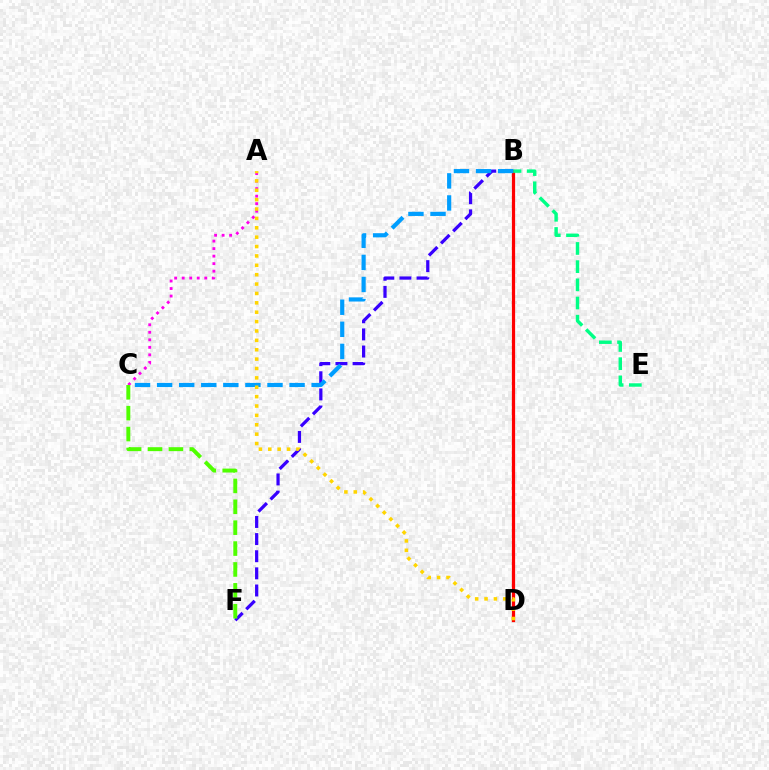{('A', 'C'): [{'color': '#ff00ed', 'line_style': 'dotted', 'thickness': 2.04}], ('B', 'D'): [{'color': '#ff0000', 'line_style': 'solid', 'thickness': 2.33}], ('B', 'F'): [{'color': '#3700ff', 'line_style': 'dashed', 'thickness': 2.33}], ('B', 'C'): [{'color': '#009eff', 'line_style': 'dashed', 'thickness': 3.0}], ('B', 'E'): [{'color': '#00ff86', 'line_style': 'dashed', 'thickness': 2.47}], ('C', 'F'): [{'color': '#4fff00', 'line_style': 'dashed', 'thickness': 2.84}], ('A', 'D'): [{'color': '#ffd500', 'line_style': 'dotted', 'thickness': 2.55}]}